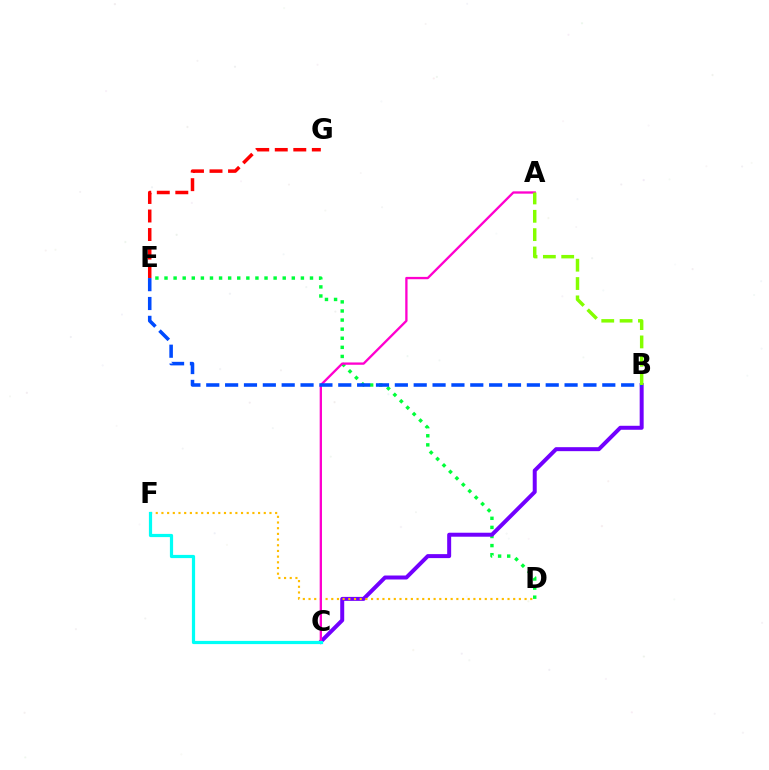{('E', 'G'): [{'color': '#ff0000', 'line_style': 'dashed', 'thickness': 2.52}], ('D', 'E'): [{'color': '#00ff39', 'line_style': 'dotted', 'thickness': 2.47}], ('B', 'C'): [{'color': '#7200ff', 'line_style': 'solid', 'thickness': 2.87}], ('D', 'F'): [{'color': '#ffbd00', 'line_style': 'dotted', 'thickness': 1.54}], ('A', 'C'): [{'color': '#ff00cf', 'line_style': 'solid', 'thickness': 1.67}], ('B', 'E'): [{'color': '#004bff', 'line_style': 'dashed', 'thickness': 2.56}], ('C', 'F'): [{'color': '#00fff6', 'line_style': 'solid', 'thickness': 2.31}], ('A', 'B'): [{'color': '#84ff00', 'line_style': 'dashed', 'thickness': 2.49}]}